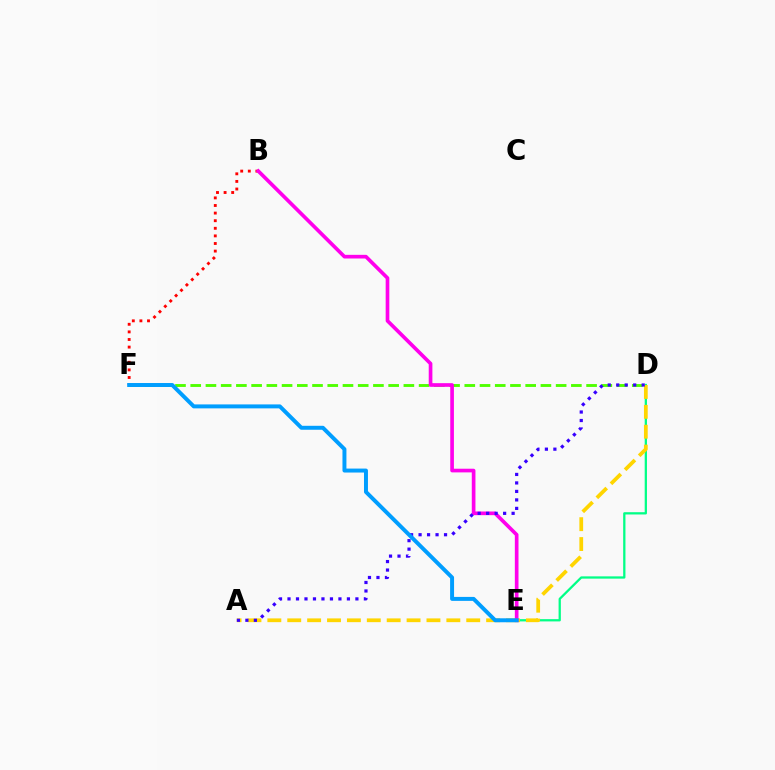{('D', 'E'): [{'color': '#00ff86', 'line_style': 'solid', 'thickness': 1.63}], ('A', 'D'): [{'color': '#ffd500', 'line_style': 'dashed', 'thickness': 2.7}, {'color': '#3700ff', 'line_style': 'dotted', 'thickness': 2.31}], ('D', 'F'): [{'color': '#4fff00', 'line_style': 'dashed', 'thickness': 2.07}], ('B', 'F'): [{'color': '#ff0000', 'line_style': 'dotted', 'thickness': 2.06}], ('B', 'E'): [{'color': '#ff00ed', 'line_style': 'solid', 'thickness': 2.64}], ('E', 'F'): [{'color': '#009eff', 'line_style': 'solid', 'thickness': 2.85}]}